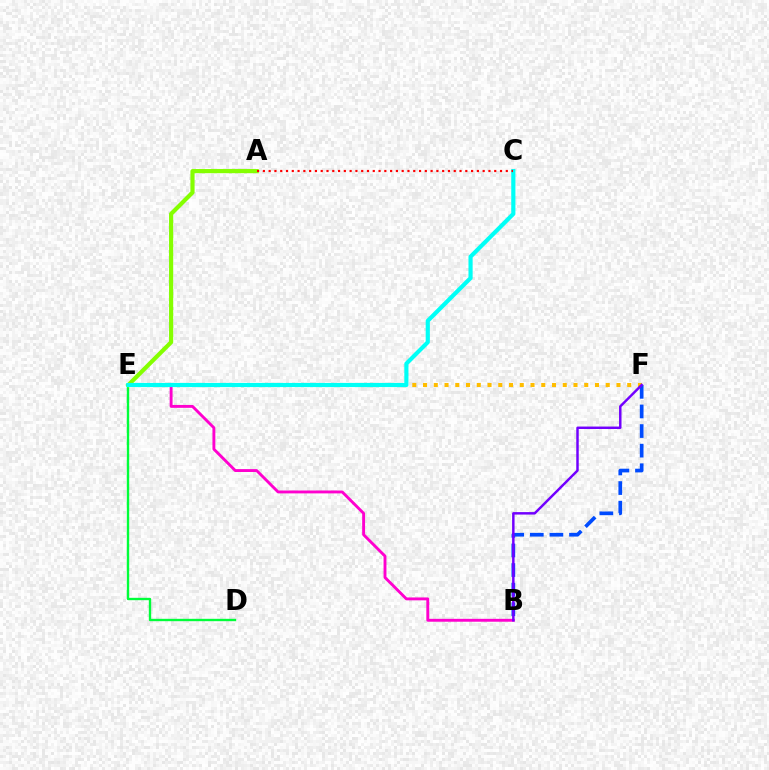{('E', 'F'): [{'color': '#ffbd00', 'line_style': 'dotted', 'thickness': 2.92}], ('B', 'F'): [{'color': '#004bff', 'line_style': 'dashed', 'thickness': 2.66}, {'color': '#7200ff', 'line_style': 'solid', 'thickness': 1.77}], ('D', 'E'): [{'color': '#00ff39', 'line_style': 'solid', 'thickness': 1.71}], ('B', 'E'): [{'color': '#ff00cf', 'line_style': 'solid', 'thickness': 2.08}], ('A', 'E'): [{'color': '#84ff00', 'line_style': 'solid', 'thickness': 3.0}], ('C', 'E'): [{'color': '#00fff6', 'line_style': 'solid', 'thickness': 2.99}], ('A', 'C'): [{'color': '#ff0000', 'line_style': 'dotted', 'thickness': 1.57}]}